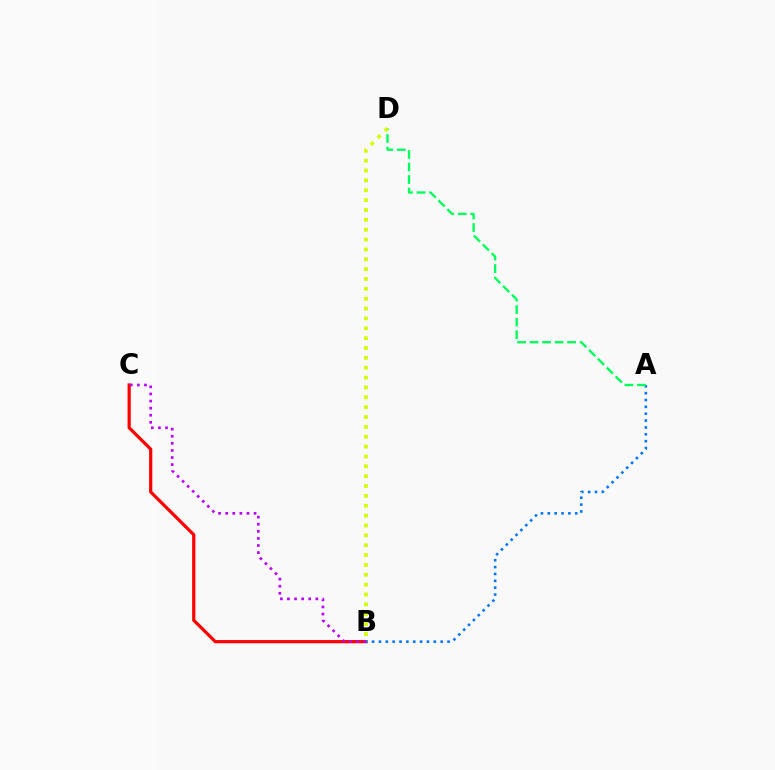{('B', 'C'): [{'color': '#ff0000', 'line_style': 'solid', 'thickness': 2.31}, {'color': '#b900ff', 'line_style': 'dotted', 'thickness': 1.93}], ('A', 'B'): [{'color': '#0074ff', 'line_style': 'dotted', 'thickness': 1.86}], ('A', 'D'): [{'color': '#00ff5c', 'line_style': 'dashed', 'thickness': 1.7}], ('B', 'D'): [{'color': '#d1ff00', 'line_style': 'dotted', 'thickness': 2.68}]}